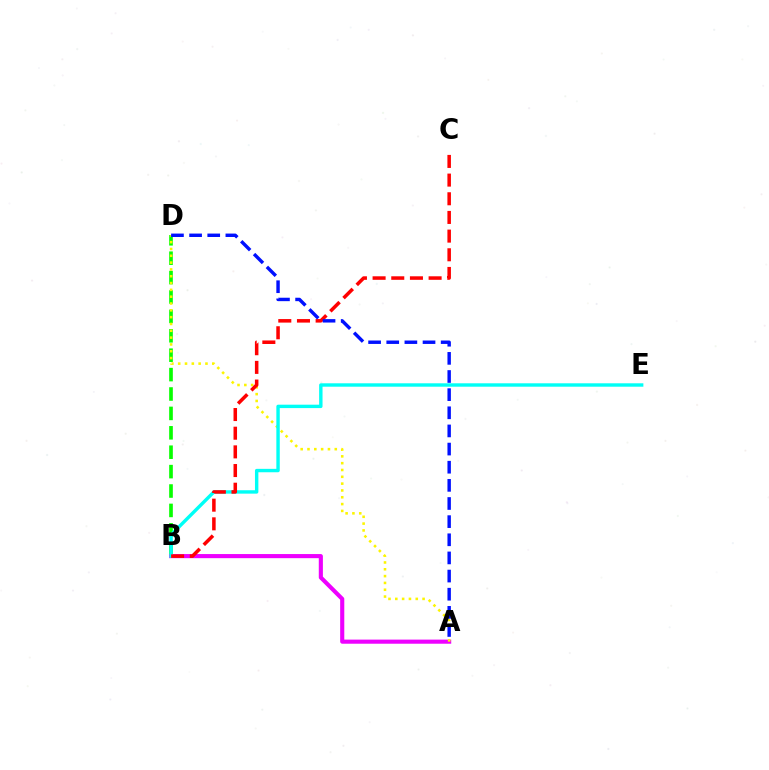{('B', 'D'): [{'color': '#08ff00', 'line_style': 'dashed', 'thickness': 2.64}], ('A', 'B'): [{'color': '#ee00ff', 'line_style': 'solid', 'thickness': 2.96}], ('A', 'D'): [{'color': '#fcf500', 'line_style': 'dotted', 'thickness': 1.85}, {'color': '#0010ff', 'line_style': 'dashed', 'thickness': 2.46}], ('B', 'E'): [{'color': '#00fff6', 'line_style': 'solid', 'thickness': 2.45}], ('B', 'C'): [{'color': '#ff0000', 'line_style': 'dashed', 'thickness': 2.54}]}